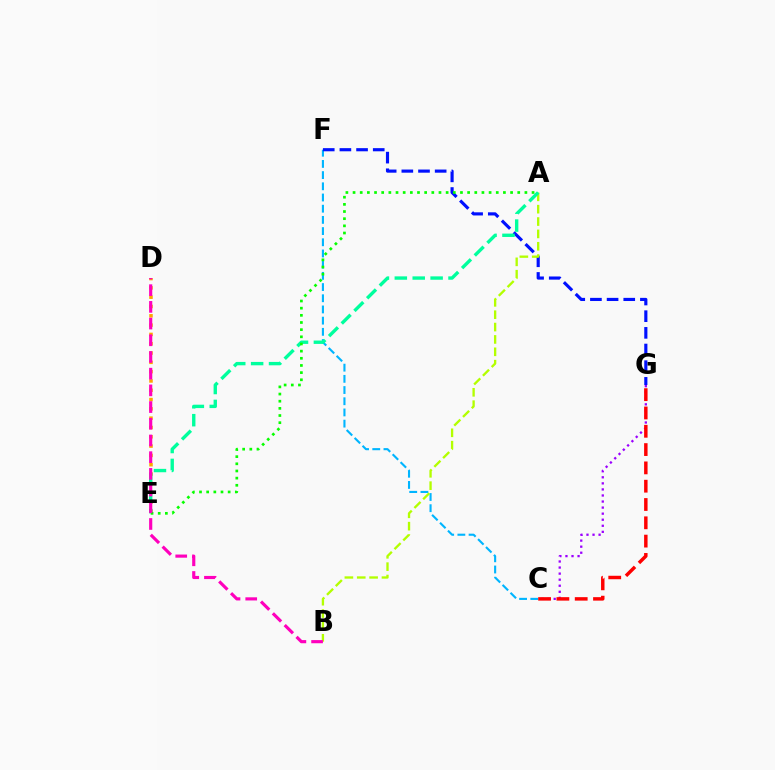{('C', 'F'): [{'color': '#00b5ff', 'line_style': 'dashed', 'thickness': 1.52}], ('F', 'G'): [{'color': '#0010ff', 'line_style': 'dashed', 'thickness': 2.26}], ('A', 'B'): [{'color': '#b3ff00', 'line_style': 'dashed', 'thickness': 1.68}], ('D', 'E'): [{'color': '#ffa500', 'line_style': 'dotted', 'thickness': 2.53}], ('A', 'E'): [{'color': '#00ff9d', 'line_style': 'dashed', 'thickness': 2.43}, {'color': '#08ff00', 'line_style': 'dotted', 'thickness': 1.95}], ('C', 'G'): [{'color': '#9b00ff', 'line_style': 'dotted', 'thickness': 1.65}, {'color': '#ff0000', 'line_style': 'dashed', 'thickness': 2.49}], ('B', 'D'): [{'color': '#ff00bd', 'line_style': 'dashed', 'thickness': 2.27}]}